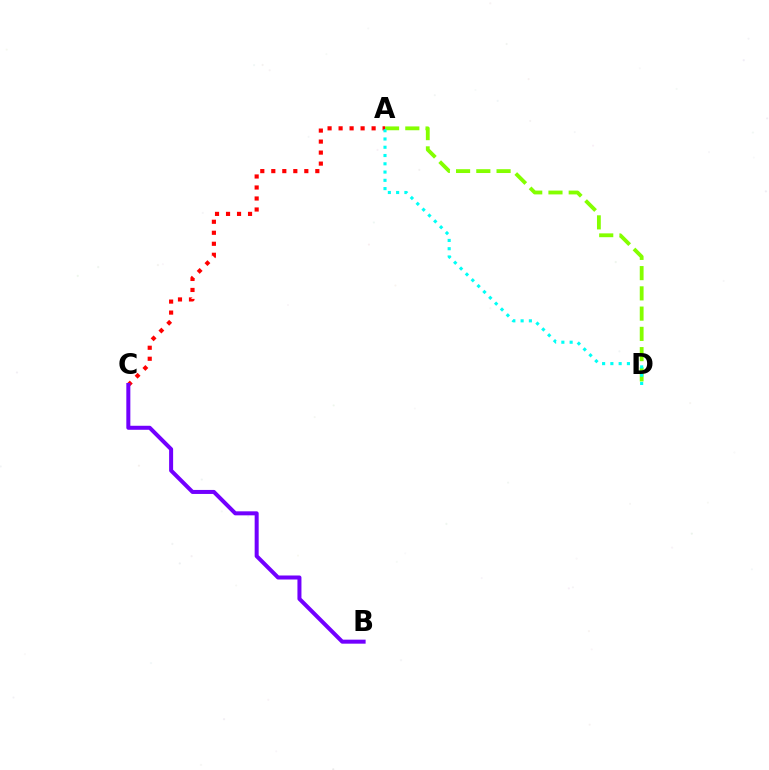{('A', 'D'): [{'color': '#84ff00', 'line_style': 'dashed', 'thickness': 2.75}, {'color': '#00fff6', 'line_style': 'dotted', 'thickness': 2.25}], ('A', 'C'): [{'color': '#ff0000', 'line_style': 'dotted', 'thickness': 2.99}], ('B', 'C'): [{'color': '#7200ff', 'line_style': 'solid', 'thickness': 2.89}]}